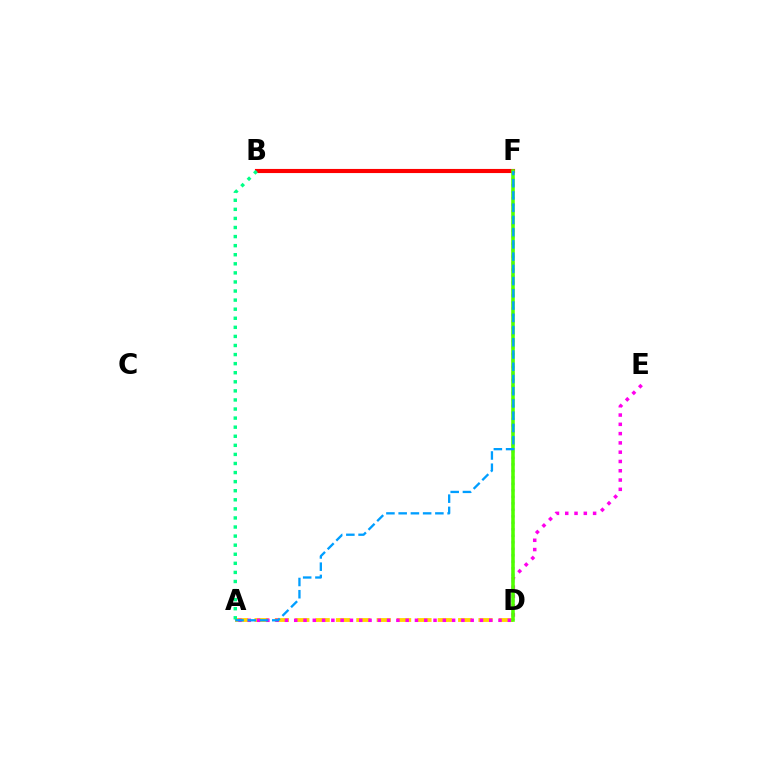{('B', 'F'): [{'color': '#ff0000', 'line_style': 'solid', 'thickness': 2.96}], ('A', 'D'): [{'color': '#ffd500', 'line_style': 'dashed', 'thickness': 2.77}], ('D', 'F'): [{'color': '#3700ff', 'line_style': 'dotted', 'thickness': 1.76}, {'color': '#4fff00', 'line_style': 'solid', 'thickness': 2.56}], ('A', 'E'): [{'color': '#ff00ed', 'line_style': 'dotted', 'thickness': 2.52}], ('A', 'B'): [{'color': '#00ff86', 'line_style': 'dotted', 'thickness': 2.47}], ('A', 'F'): [{'color': '#009eff', 'line_style': 'dashed', 'thickness': 1.66}]}